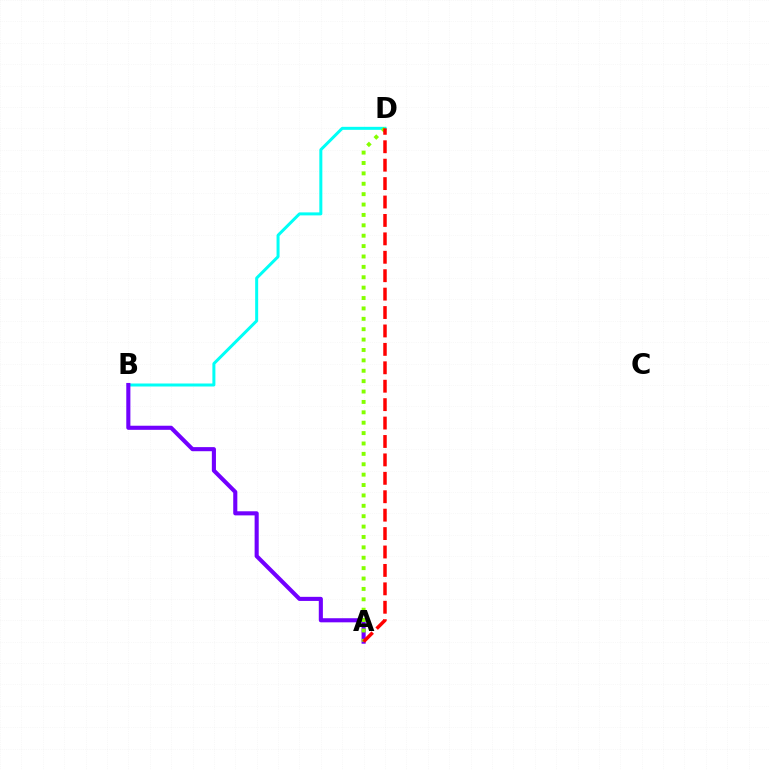{('B', 'D'): [{'color': '#00fff6', 'line_style': 'solid', 'thickness': 2.16}], ('A', 'B'): [{'color': '#7200ff', 'line_style': 'solid', 'thickness': 2.95}], ('A', 'D'): [{'color': '#84ff00', 'line_style': 'dotted', 'thickness': 2.82}, {'color': '#ff0000', 'line_style': 'dashed', 'thickness': 2.5}]}